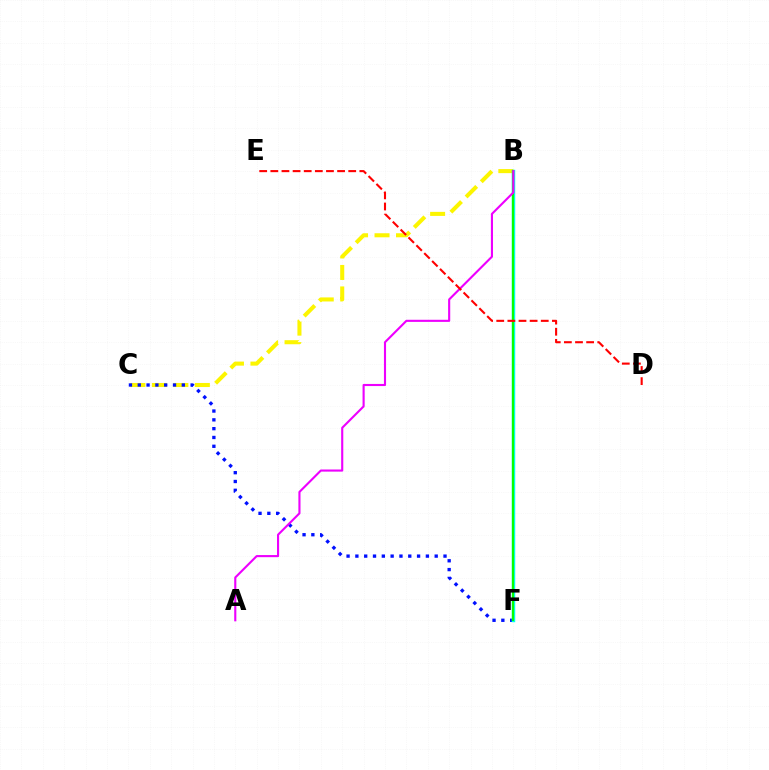{('B', 'C'): [{'color': '#fcf500', 'line_style': 'dashed', 'thickness': 2.92}], ('C', 'F'): [{'color': '#0010ff', 'line_style': 'dotted', 'thickness': 2.39}], ('B', 'F'): [{'color': '#00fff6', 'line_style': 'solid', 'thickness': 2.49}, {'color': '#08ff00', 'line_style': 'solid', 'thickness': 1.56}], ('A', 'B'): [{'color': '#ee00ff', 'line_style': 'solid', 'thickness': 1.53}], ('D', 'E'): [{'color': '#ff0000', 'line_style': 'dashed', 'thickness': 1.51}]}